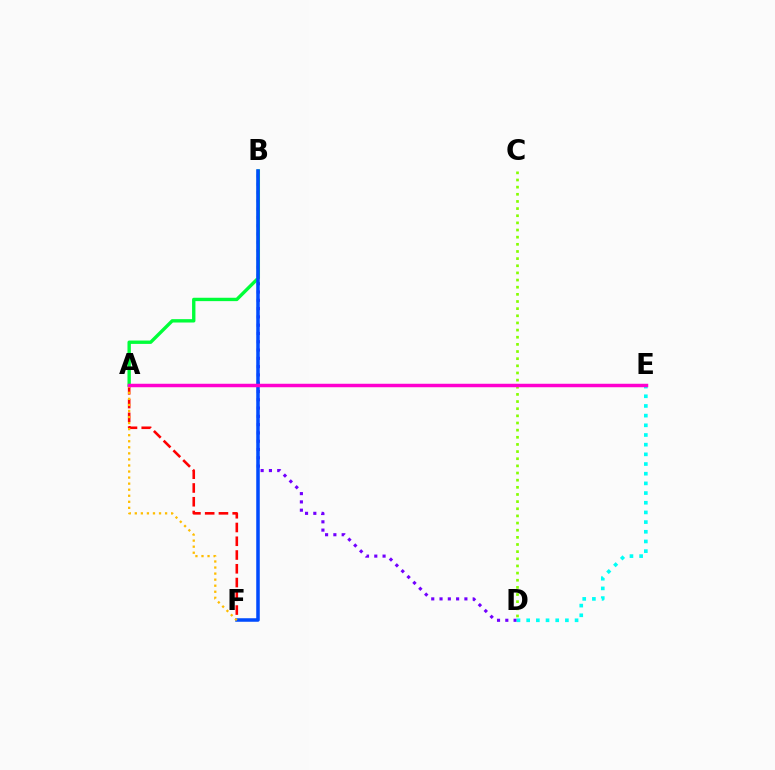{('A', 'F'): [{'color': '#ff0000', 'line_style': 'dashed', 'thickness': 1.87}, {'color': '#ffbd00', 'line_style': 'dotted', 'thickness': 1.65}], ('B', 'D'): [{'color': '#7200ff', 'line_style': 'dotted', 'thickness': 2.25}], ('A', 'B'): [{'color': '#00ff39', 'line_style': 'solid', 'thickness': 2.43}], ('B', 'F'): [{'color': '#004bff', 'line_style': 'solid', 'thickness': 2.53}], ('C', 'D'): [{'color': '#84ff00', 'line_style': 'dotted', 'thickness': 1.94}], ('D', 'E'): [{'color': '#00fff6', 'line_style': 'dotted', 'thickness': 2.63}], ('A', 'E'): [{'color': '#ff00cf', 'line_style': 'solid', 'thickness': 2.5}]}